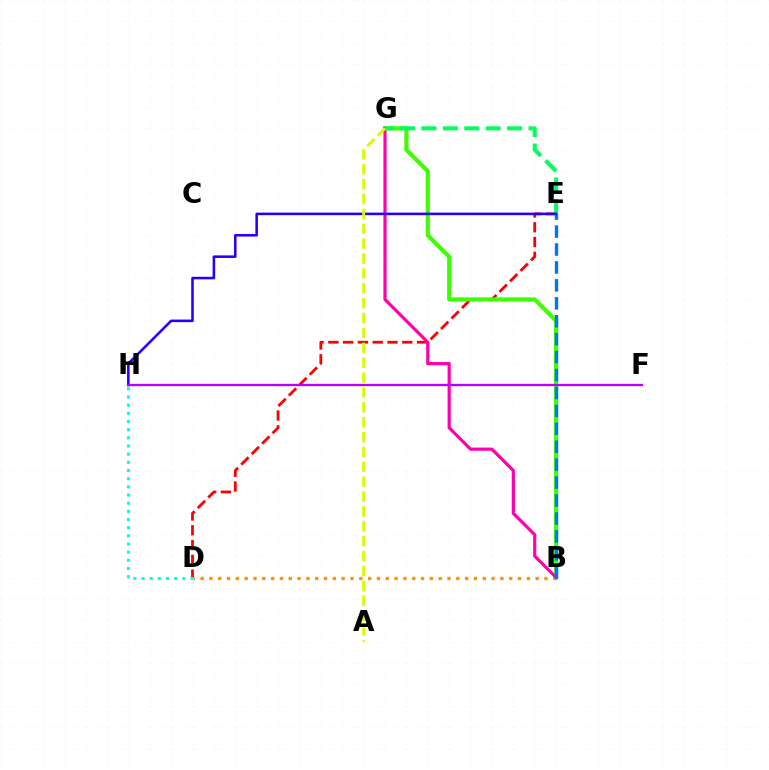{('B', 'D'): [{'color': '#ff9400', 'line_style': 'dotted', 'thickness': 2.4}], ('D', 'E'): [{'color': '#ff0000', 'line_style': 'dashed', 'thickness': 2.01}], ('B', 'G'): [{'color': '#3dff00', 'line_style': 'solid', 'thickness': 2.99}, {'color': '#ff00ac', 'line_style': 'solid', 'thickness': 2.28}], ('D', 'H'): [{'color': '#00fff6', 'line_style': 'dotted', 'thickness': 2.22}], ('E', 'G'): [{'color': '#00ff5c', 'line_style': 'dashed', 'thickness': 2.91}], ('B', 'E'): [{'color': '#0074ff', 'line_style': 'dashed', 'thickness': 2.44}], ('E', 'H'): [{'color': '#2500ff', 'line_style': 'solid', 'thickness': 1.85}], ('A', 'G'): [{'color': '#d1ff00', 'line_style': 'dashed', 'thickness': 2.02}], ('F', 'H'): [{'color': '#b900ff', 'line_style': 'solid', 'thickness': 1.66}]}